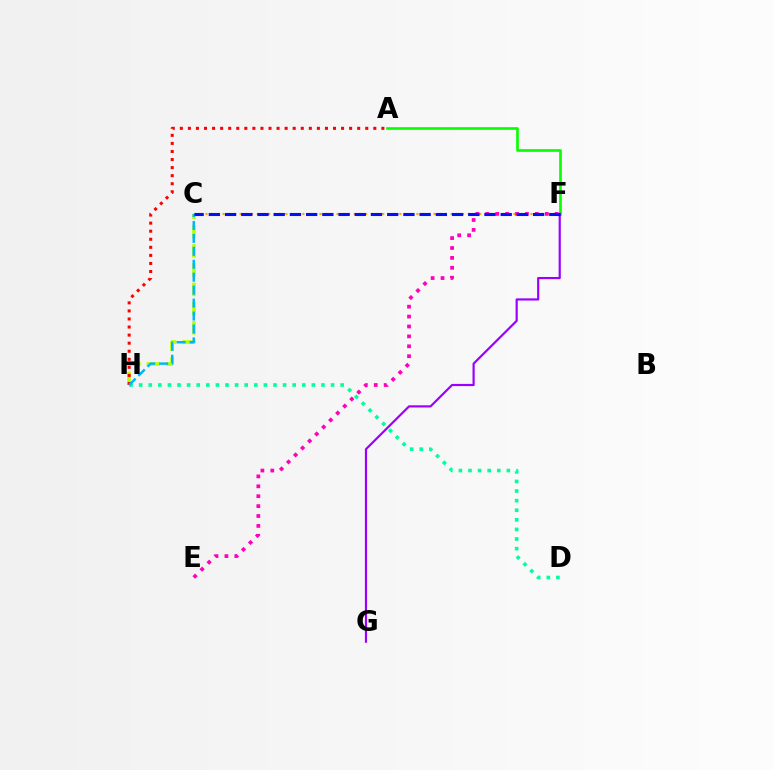{('C', 'F'): [{'color': '#ffa500', 'line_style': 'dotted', 'thickness': 1.55}, {'color': '#0010ff', 'line_style': 'dashed', 'thickness': 2.2}], ('C', 'H'): [{'color': '#b3ff00', 'line_style': 'dashed', 'thickness': 2.61}, {'color': '#00b5ff', 'line_style': 'dashed', 'thickness': 1.76}], ('D', 'H'): [{'color': '#00ff9d', 'line_style': 'dotted', 'thickness': 2.61}], ('E', 'F'): [{'color': '#ff00bd', 'line_style': 'dotted', 'thickness': 2.69}], ('A', 'H'): [{'color': '#ff0000', 'line_style': 'dotted', 'thickness': 2.19}], ('A', 'F'): [{'color': '#08ff00', 'line_style': 'solid', 'thickness': 1.91}], ('F', 'G'): [{'color': '#9b00ff', 'line_style': 'solid', 'thickness': 1.57}]}